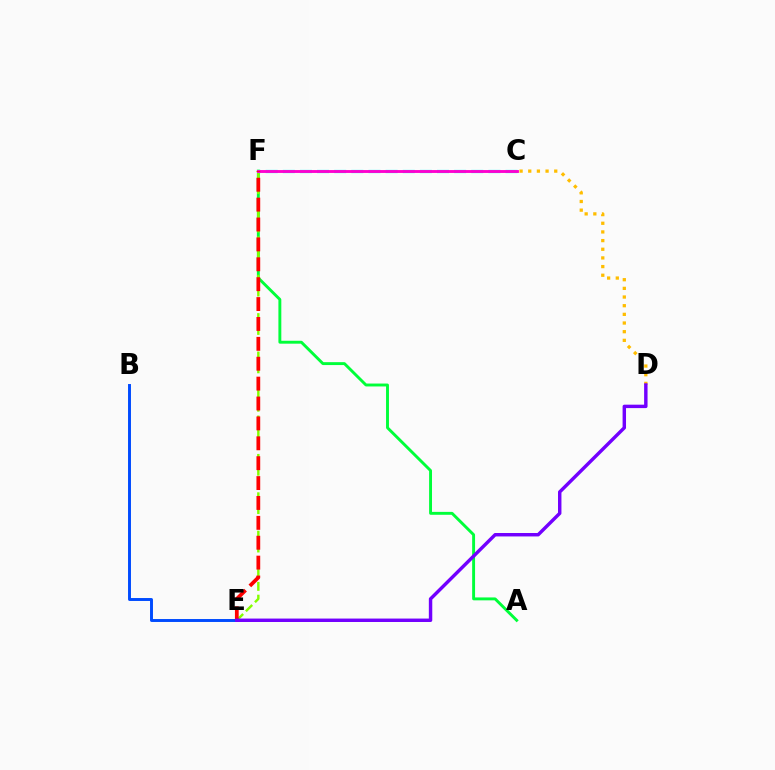{('A', 'F'): [{'color': '#00ff39', 'line_style': 'solid', 'thickness': 2.09}], ('C', 'F'): [{'color': '#00fff6', 'line_style': 'dashed', 'thickness': 2.33}, {'color': '#ff00cf', 'line_style': 'solid', 'thickness': 2.07}], ('C', 'D'): [{'color': '#ffbd00', 'line_style': 'dotted', 'thickness': 2.35}], ('B', 'E'): [{'color': '#004bff', 'line_style': 'solid', 'thickness': 2.11}], ('E', 'F'): [{'color': '#84ff00', 'line_style': 'dashed', 'thickness': 1.74}, {'color': '#ff0000', 'line_style': 'dashed', 'thickness': 2.7}], ('D', 'E'): [{'color': '#7200ff', 'line_style': 'solid', 'thickness': 2.47}]}